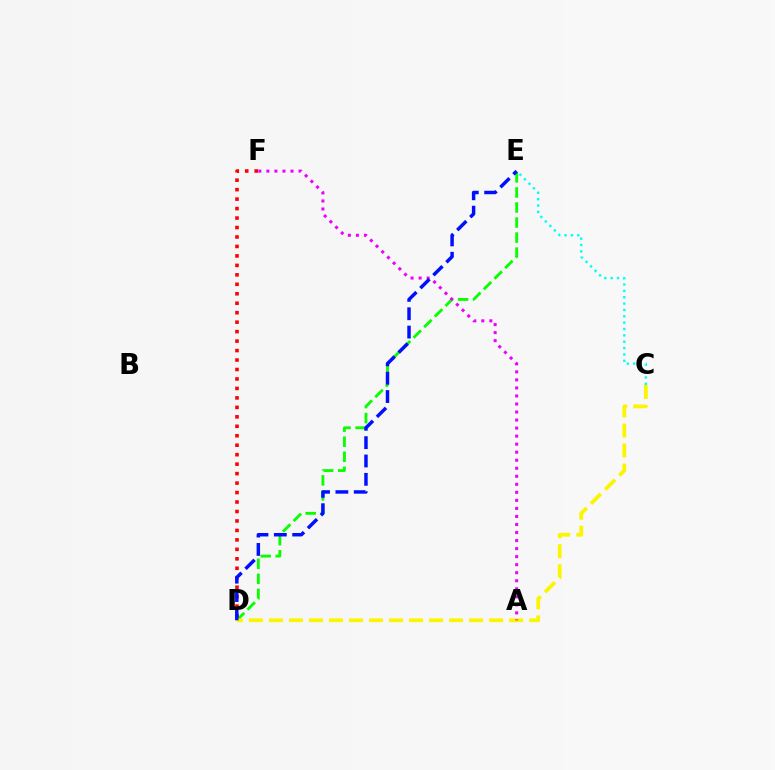{('D', 'E'): [{'color': '#08ff00', 'line_style': 'dashed', 'thickness': 2.04}, {'color': '#0010ff', 'line_style': 'dashed', 'thickness': 2.49}], ('C', 'D'): [{'color': '#fcf500', 'line_style': 'dashed', 'thickness': 2.72}], ('C', 'E'): [{'color': '#00fff6', 'line_style': 'dotted', 'thickness': 1.73}], ('D', 'F'): [{'color': '#ff0000', 'line_style': 'dotted', 'thickness': 2.57}], ('A', 'F'): [{'color': '#ee00ff', 'line_style': 'dotted', 'thickness': 2.18}]}